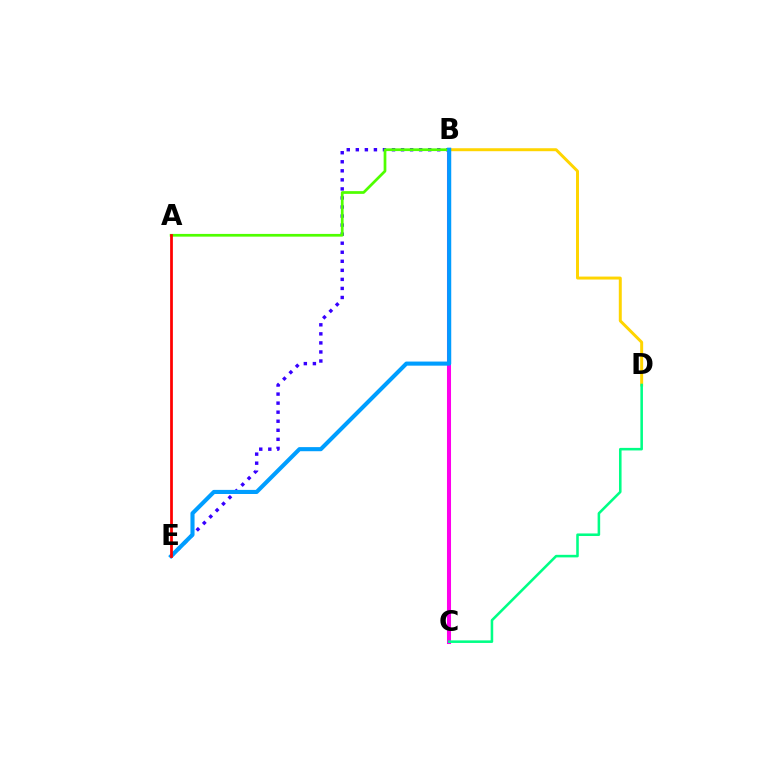{('B', 'D'): [{'color': '#ffd500', 'line_style': 'solid', 'thickness': 2.14}], ('B', 'C'): [{'color': '#ff00ed', 'line_style': 'solid', 'thickness': 2.91}], ('B', 'E'): [{'color': '#3700ff', 'line_style': 'dotted', 'thickness': 2.46}, {'color': '#009eff', 'line_style': 'solid', 'thickness': 2.95}], ('A', 'B'): [{'color': '#4fff00', 'line_style': 'solid', 'thickness': 1.96}], ('C', 'D'): [{'color': '#00ff86', 'line_style': 'solid', 'thickness': 1.84}], ('A', 'E'): [{'color': '#ff0000', 'line_style': 'solid', 'thickness': 1.98}]}